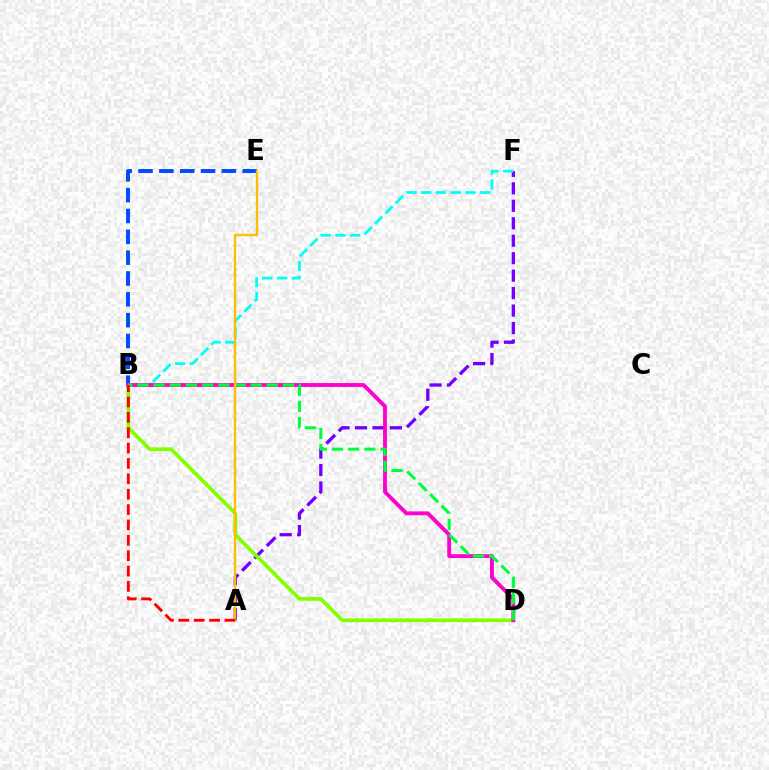{('A', 'F'): [{'color': '#7200ff', 'line_style': 'dashed', 'thickness': 2.37}], ('B', 'F'): [{'color': '#00fff6', 'line_style': 'dashed', 'thickness': 2.01}], ('B', 'D'): [{'color': '#84ff00', 'line_style': 'solid', 'thickness': 2.67}, {'color': '#ff00cf', 'line_style': 'solid', 'thickness': 2.79}, {'color': '#00ff39', 'line_style': 'dashed', 'thickness': 2.2}], ('B', 'E'): [{'color': '#004bff', 'line_style': 'dashed', 'thickness': 2.83}], ('A', 'E'): [{'color': '#ffbd00', 'line_style': 'solid', 'thickness': 1.68}], ('A', 'B'): [{'color': '#ff0000', 'line_style': 'dashed', 'thickness': 2.09}]}